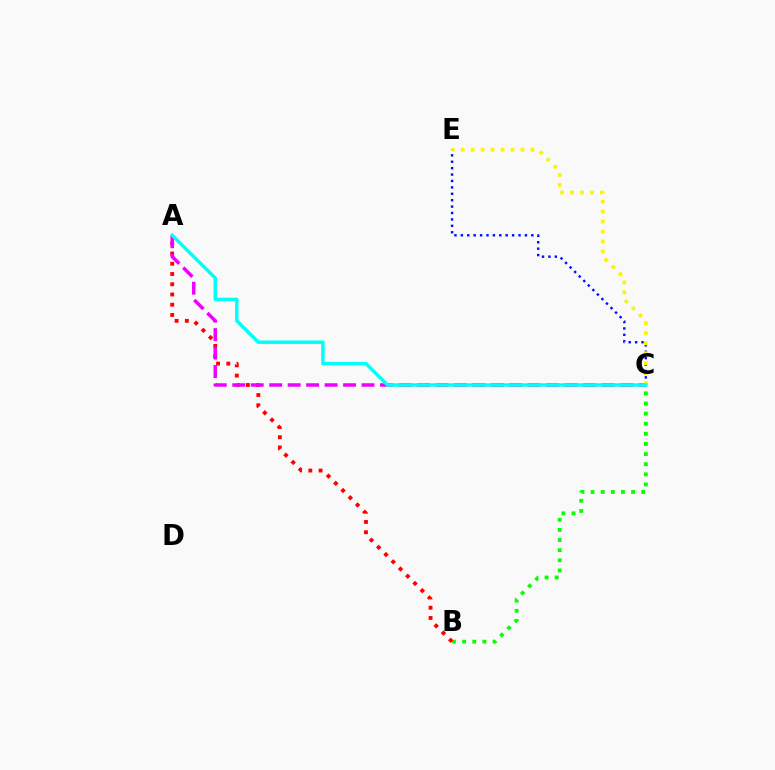{('B', 'C'): [{'color': '#08ff00', 'line_style': 'dotted', 'thickness': 2.75}], ('A', 'B'): [{'color': '#ff0000', 'line_style': 'dotted', 'thickness': 2.78}], ('C', 'E'): [{'color': '#0010ff', 'line_style': 'dotted', 'thickness': 1.74}, {'color': '#fcf500', 'line_style': 'dotted', 'thickness': 2.71}], ('A', 'C'): [{'color': '#ee00ff', 'line_style': 'dashed', 'thickness': 2.51}, {'color': '#00fff6', 'line_style': 'solid', 'thickness': 2.49}]}